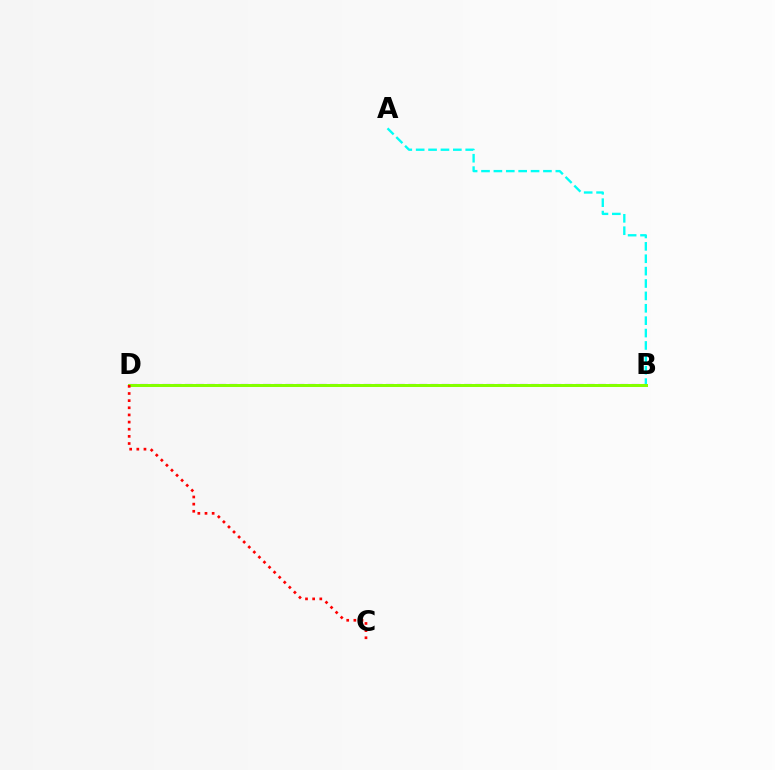{('B', 'D'): [{'color': '#7200ff', 'line_style': 'dashed', 'thickness': 1.52}, {'color': '#84ff00', 'line_style': 'solid', 'thickness': 2.16}], ('A', 'B'): [{'color': '#00fff6', 'line_style': 'dashed', 'thickness': 1.68}], ('C', 'D'): [{'color': '#ff0000', 'line_style': 'dotted', 'thickness': 1.94}]}